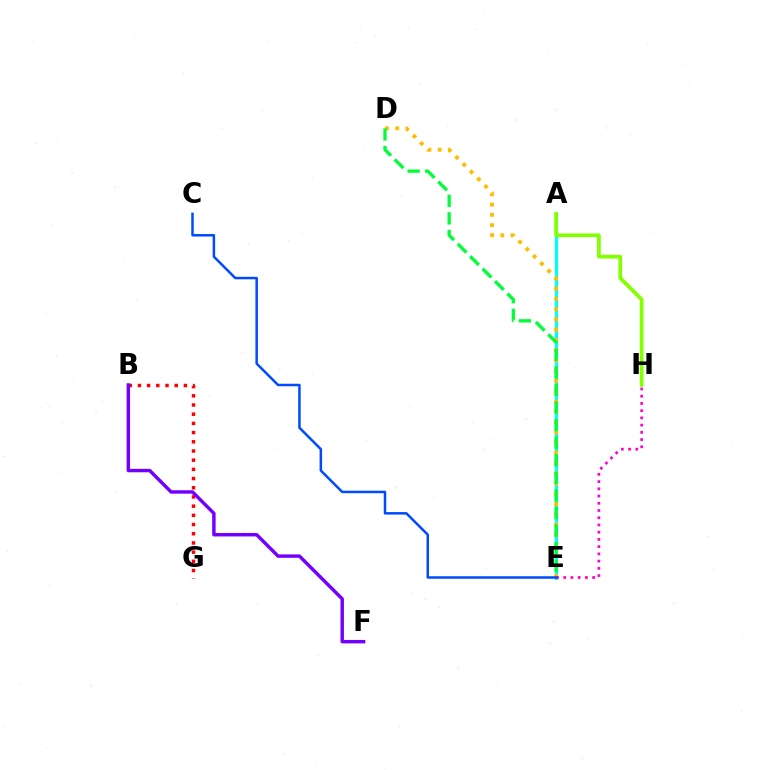{('A', 'E'): [{'color': '#00fff6', 'line_style': 'solid', 'thickness': 2.33}], ('B', 'G'): [{'color': '#ff0000', 'line_style': 'dotted', 'thickness': 2.5}], ('D', 'E'): [{'color': '#ffbd00', 'line_style': 'dotted', 'thickness': 2.79}, {'color': '#00ff39', 'line_style': 'dashed', 'thickness': 2.39}], ('E', 'H'): [{'color': '#ff00cf', 'line_style': 'dotted', 'thickness': 1.96}], ('C', 'E'): [{'color': '#004bff', 'line_style': 'solid', 'thickness': 1.8}], ('B', 'F'): [{'color': '#7200ff', 'line_style': 'solid', 'thickness': 2.47}], ('A', 'H'): [{'color': '#84ff00', 'line_style': 'solid', 'thickness': 2.68}]}